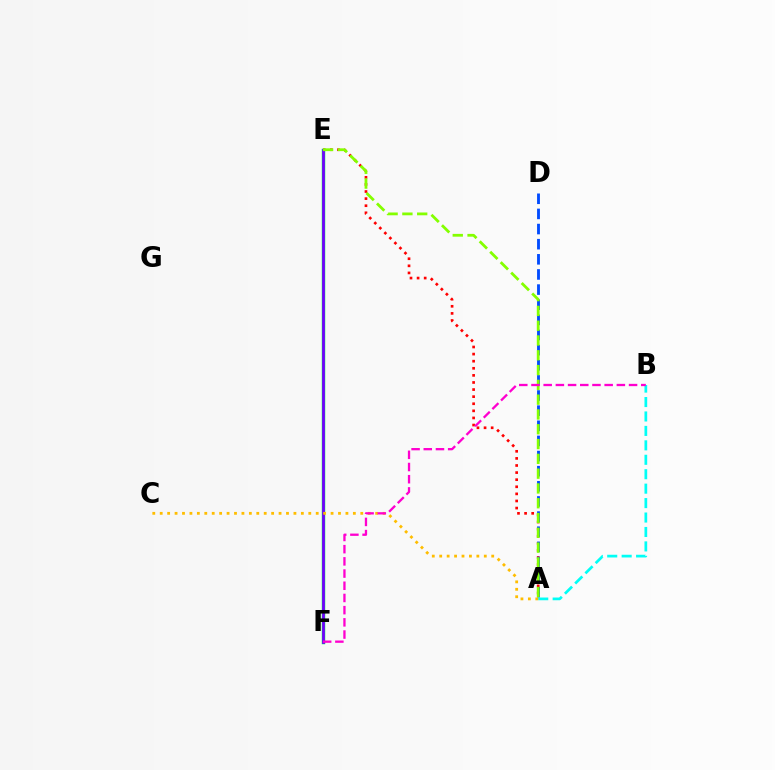{('A', 'E'): [{'color': '#ff0000', 'line_style': 'dotted', 'thickness': 1.93}, {'color': '#84ff00', 'line_style': 'dashed', 'thickness': 2.01}], ('E', 'F'): [{'color': '#00ff39', 'line_style': 'solid', 'thickness': 2.49}, {'color': '#7200ff', 'line_style': 'solid', 'thickness': 1.98}], ('A', 'D'): [{'color': '#004bff', 'line_style': 'dashed', 'thickness': 2.06}], ('A', 'B'): [{'color': '#00fff6', 'line_style': 'dashed', 'thickness': 1.96}], ('A', 'C'): [{'color': '#ffbd00', 'line_style': 'dotted', 'thickness': 2.02}], ('B', 'F'): [{'color': '#ff00cf', 'line_style': 'dashed', 'thickness': 1.66}]}